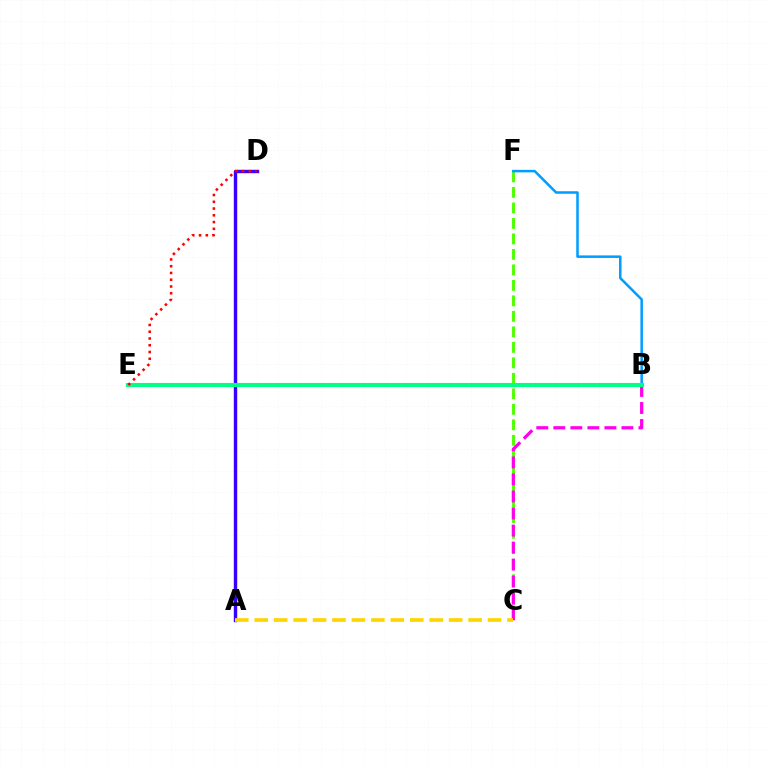{('C', 'F'): [{'color': '#4fff00', 'line_style': 'dashed', 'thickness': 2.1}], ('B', 'C'): [{'color': '#ff00ed', 'line_style': 'dashed', 'thickness': 2.31}], ('B', 'F'): [{'color': '#009eff', 'line_style': 'solid', 'thickness': 1.82}], ('A', 'D'): [{'color': '#3700ff', 'line_style': 'solid', 'thickness': 2.45}], ('A', 'C'): [{'color': '#ffd500', 'line_style': 'dashed', 'thickness': 2.64}], ('B', 'E'): [{'color': '#00ff86', 'line_style': 'solid', 'thickness': 2.96}], ('D', 'E'): [{'color': '#ff0000', 'line_style': 'dotted', 'thickness': 1.84}]}